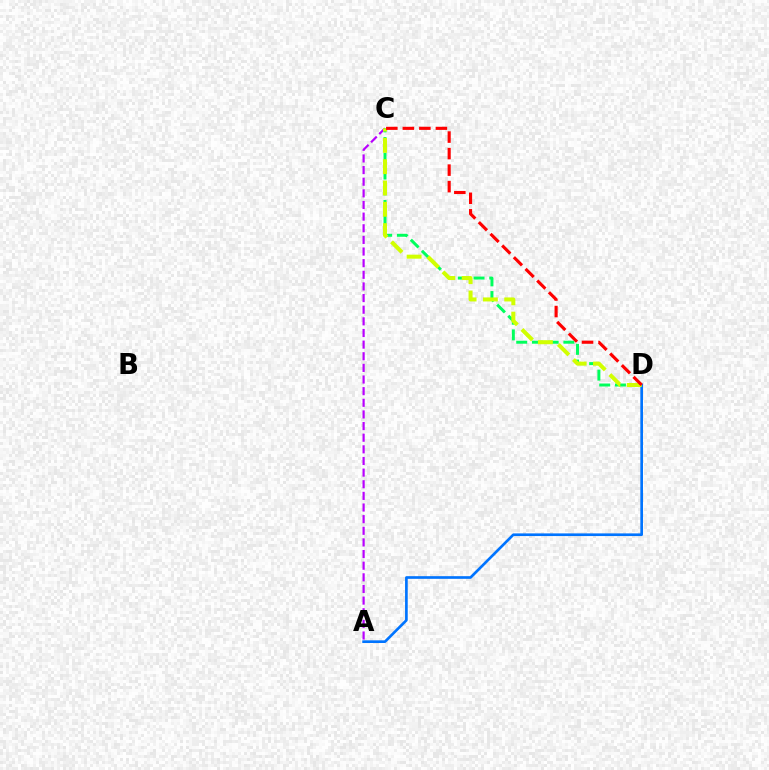{('A', 'D'): [{'color': '#0074ff', 'line_style': 'solid', 'thickness': 1.92}], ('A', 'C'): [{'color': '#b900ff', 'line_style': 'dashed', 'thickness': 1.58}], ('C', 'D'): [{'color': '#00ff5c', 'line_style': 'dashed', 'thickness': 2.14}, {'color': '#d1ff00', 'line_style': 'dashed', 'thickness': 2.9}, {'color': '#ff0000', 'line_style': 'dashed', 'thickness': 2.24}]}